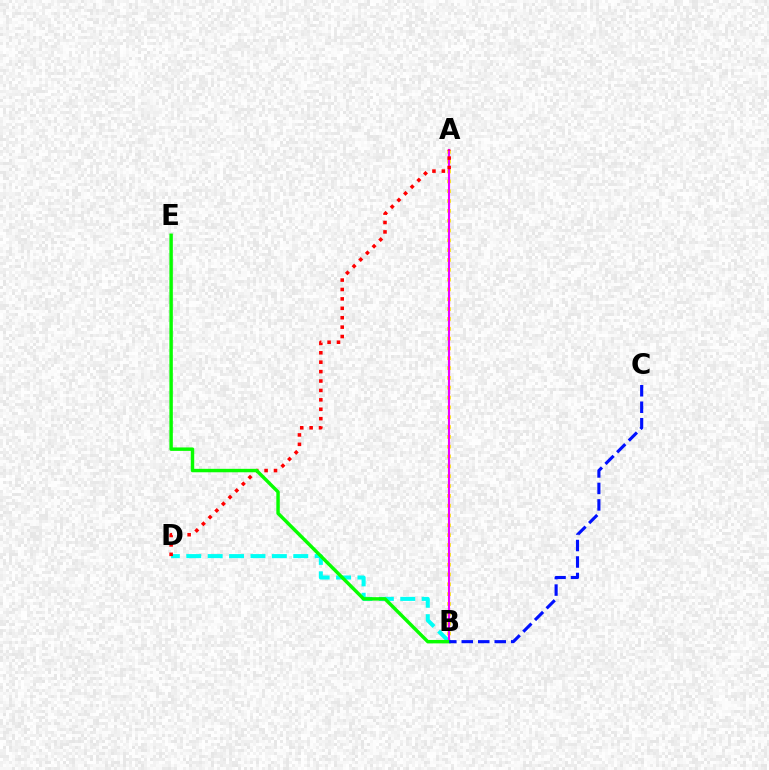{('A', 'B'): [{'color': '#fcf500', 'line_style': 'dotted', 'thickness': 2.67}, {'color': '#ee00ff', 'line_style': 'solid', 'thickness': 1.54}], ('B', 'D'): [{'color': '#00fff6', 'line_style': 'dashed', 'thickness': 2.91}], ('A', 'D'): [{'color': '#ff0000', 'line_style': 'dotted', 'thickness': 2.56}], ('B', 'E'): [{'color': '#08ff00', 'line_style': 'solid', 'thickness': 2.48}], ('B', 'C'): [{'color': '#0010ff', 'line_style': 'dashed', 'thickness': 2.24}]}